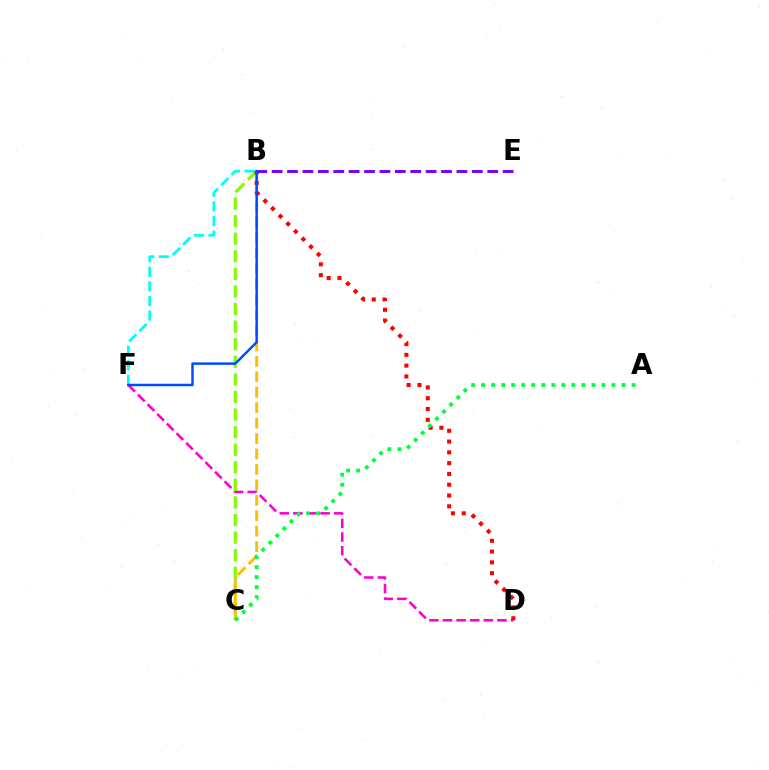{('D', 'F'): [{'color': '#ff00cf', 'line_style': 'dashed', 'thickness': 1.85}], ('B', 'C'): [{'color': '#84ff00', 'line_style': 'dashed', 'thickness': 2.39}, {'color': '#ffbd00', 'line_style': 'dashed', 'thickness': 2.1}], ('B', 'F'): [{'color': '#00fff6', 'line_style': 'dashed', 'thickness': 1.99}, {'color': '#004bff', 'line_style': 'solid', 'thickness': 1.78}], ('B', 'D'): [{'color': '#ff0000', 'line_style': 'dotted', 'thickness': 2.93}], ('B', 'E'): [{'color': '#7200ff', 'line_style': 'dashed', 'thickness': 2.09}], ('A', 'C'): [{'color': '#00ff39', 'line_style': 'dotted', 'thickness': 2.72}]}